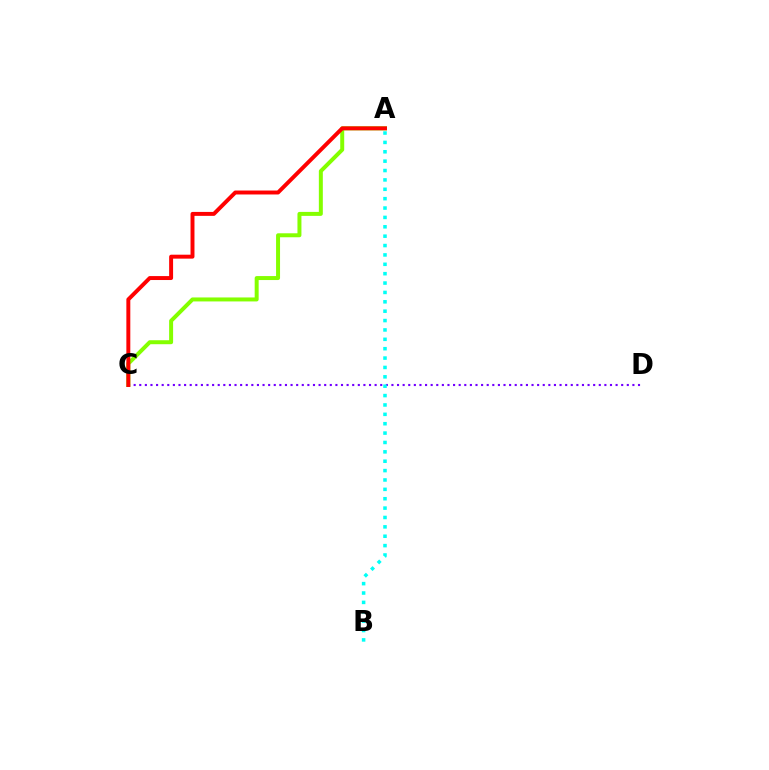{('A', 'C'): [{'color': '#84ff00', 'line_style': 'solid', 'thickness': 2.87}, {'color': '#ff0000', 'line_style': 'solid', 'thickness': 2.84}], ('C', 'D'): [{'color': '#7200ff', 'line_style': 'dotted', 'thickness': 1.52}], ('A', 'B'): [{'color': '#00fff6', 'line_style': 'dotted', 'thickness': 2.55}]}